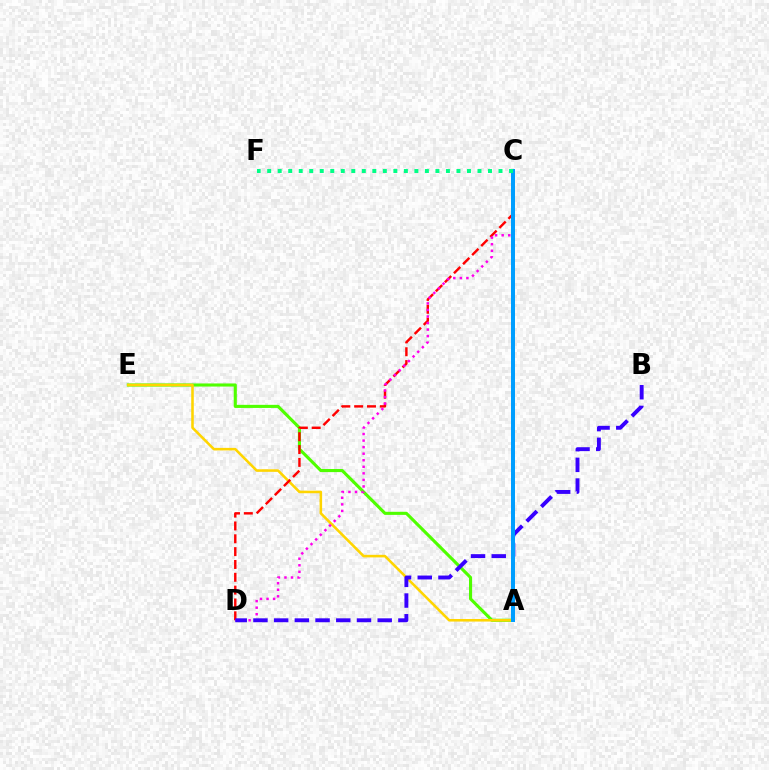{('A', 'E'): [{'color': '#4fff00', 'line_style': 'solid', 'thickness': 2.23}, {'color': '#ffd500', 'line_style': 'solid', 'thickness': 1.85}], ('C', 'D'): [{'color': '#ff0000', 'line_style': 'dashed', 'thickness': 1.74}, {'color': '#ff00ed', 'line_style': 'dotted', 'thickness': 1.78}], ('B', 'D'): [{'color': '#3700ff', 'line_style': 'dashed', 'thickness': 2.81}], ('A', 'C'): [{'color': '#009eff', 'line_style': 'solid', 'thickness': 2.87}], ('C', 'F'): [{'color': '#00ff86', 'line_style': 'dotted', 'thickness': 2.86}]}